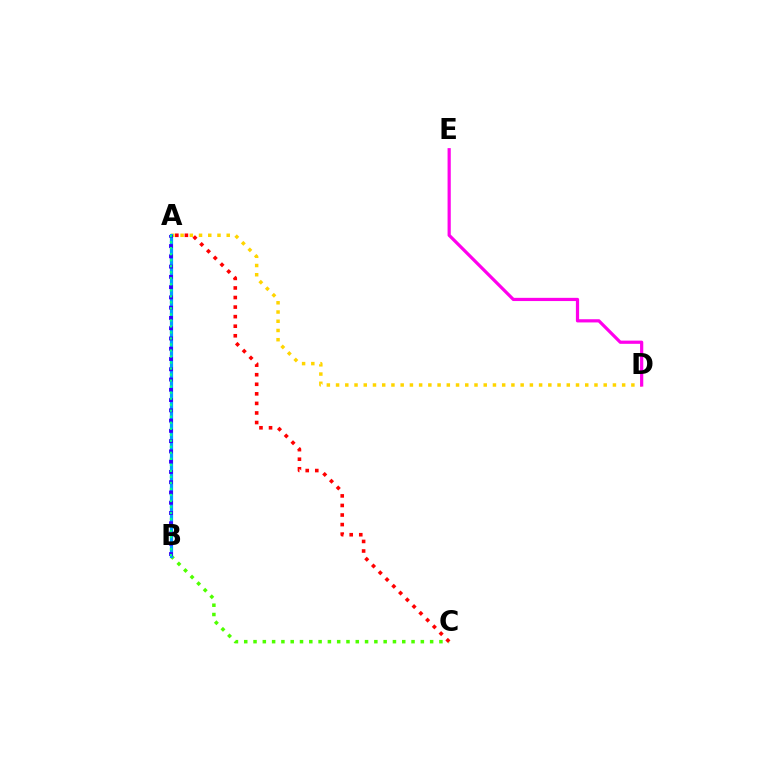{('B', 'C'): [{'color': '#4fff00', 'line_style': 'dotted', 'thickness': 2.53}], ('A', 'D'): [{'color': '#ffd500', 'line_style': 'dotted', 'thickness': 2.51}], ('A', 'C'): [{'color': '#ff0000', 'line_style': 'dotted', 'thickness': 2.6}], ('A', 'B'): [{'color': '#009eff', 'line_style': 'solid', 'thickness': 2.3}, {'color': '#3700ff', 'line_style': 'dotted', 'thickness': 2.79}, {'color': '#00ff86', 'line_style': 'dotted', 'thickness': 1.64}], ('D', 'E'): [{'color': '#ff00ed', 'line_style': 'solid', 'thickness': 2.31}]}